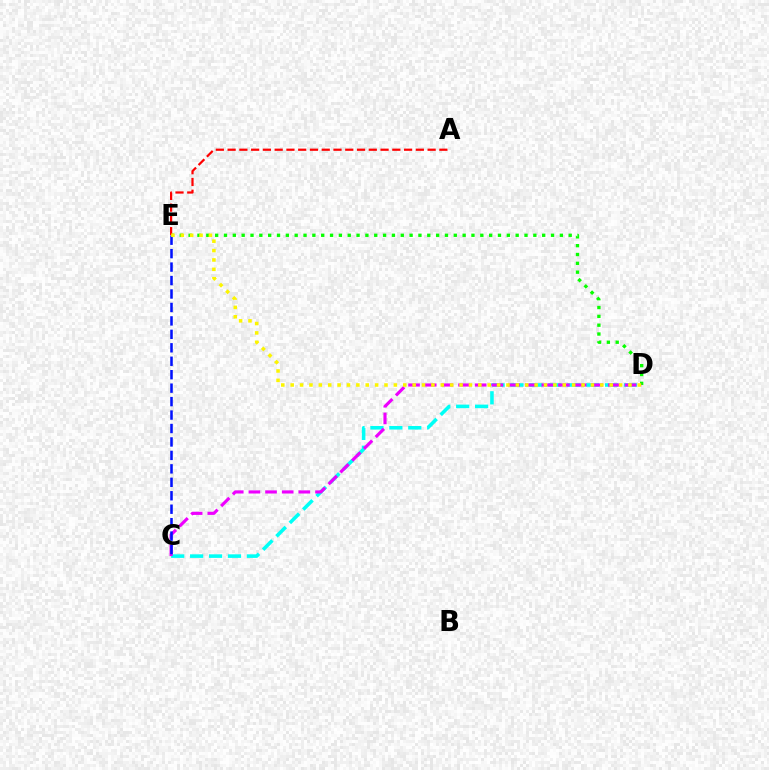{('D', 'E'): [{'color': '#08ff00', 'line_style': 'dotted', 'thickness': 2.4}, {'color': '#fcf500', 'line_style': 'dotted', 'thickness': 2.55}], ('A', 'E'): [{'color': '#ff0000', 'line_style': 'dashed', 'thickness': 1.6}], ('C', 'D'): [{'color': '#00fff6', 'line_style': 'dashed', 'thickness': 2.57}, {'color': '#ee00ff', 'line_style': 'dashed', 'thickness': 2.26}], ('C', 'E'): [{'color': '#0010ff', 'line_style': 'dashed', 'thickness': 1.83}]}